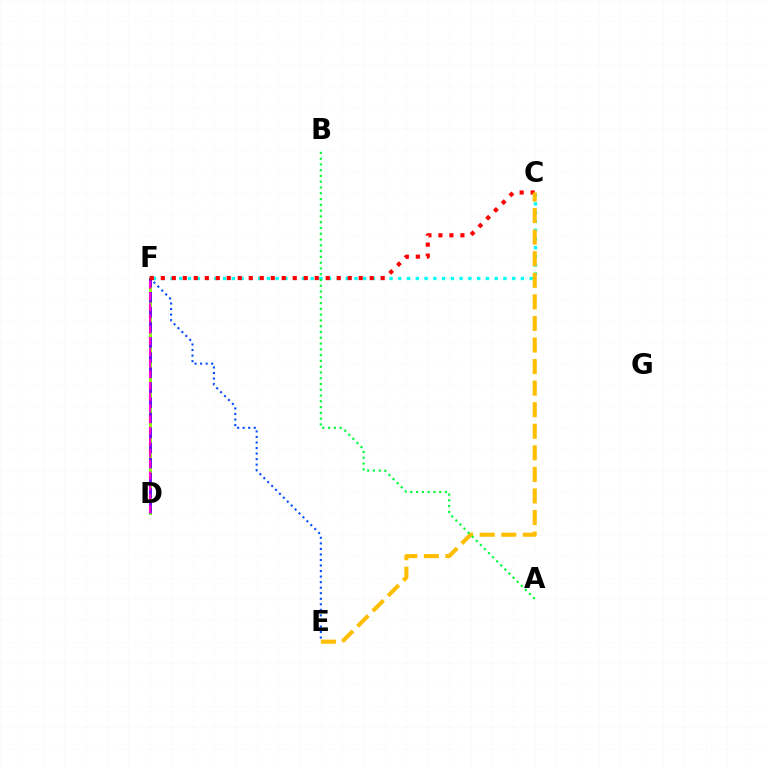{('D', 'F'): [{'color': '#84ff00', 'line_style': 'solid', 'thickness': 2.11}, {'color': '#7200ff', 'line_style': 'dashed', 'thickness': 2.05}, {'color': '#ff00cf', 'line_style': 'dashed', 'thickness': 1.52}], ('E', 'F'): [{'color': '#004bff', 'line_style': 'dotted', 'thickness': 1.51}], ('C', 'F'): [{'color': '#00fff6', 'line_style': 'dotted', 'thickness': 2.38}, {'color': '#ff0000', 'line_style': 'dotted', 'thickness': 2.99}], ('C', 'E'): [{'color': '#ffbd00', 'line_style': 'dashed', 'thickness': 2.93}], ('A', 'B'): [{'color': '#00ff39', 'line_style': 'dotted', 'thickness': 1.57}]}